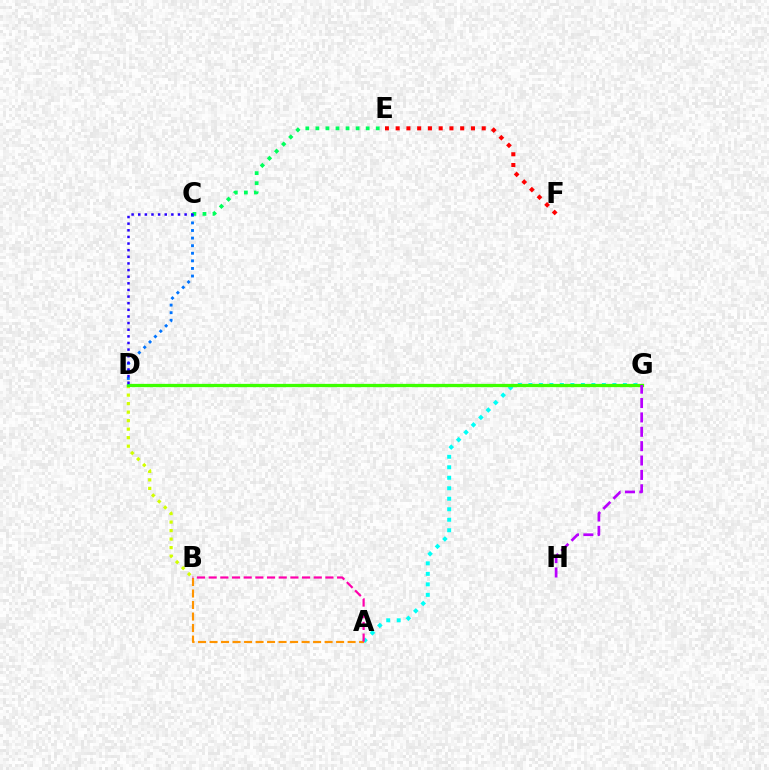{('B', 'D'): [{'color': '#d1ff00', 'line_style': 'dotted', 'thickness': 2.31}], ('A', 'G'): [{'color': '#00fff6', 'line_style': 'dotted', 'thickness': 2.85}], ('C', 'E'): [{'color': '#00ff5c', 'line_style': 'dotted', 'thickness': 2.73}], ('E', 'F'): [{'color': '#ff0000', 'line_style': 'dotted', 'thickness': 2.92}], ('D', 'G'): [{'color': '#3dff00', 'line_style': 'solid', 'thickness': 2.36}], ('C', 'D'): [{'color': '#0074ff', 'line_style': 'dotted', 'thickness': 2.06}, {'color': '#2500ff', 'line_style': 'dotted', 'thickness': 1.8}], ('G', 'H'): [{'color': '#b900ff', 'line_style': 'dashed', 'thickness': 1.95}], ('A', 'B'): [{'color': '#ff9400', 'line_style': 'dashed', 'thickness': 1.56}, {'color': '#ff00ac', 'line_style': 'dashed', 'thickness': 1.59}]}